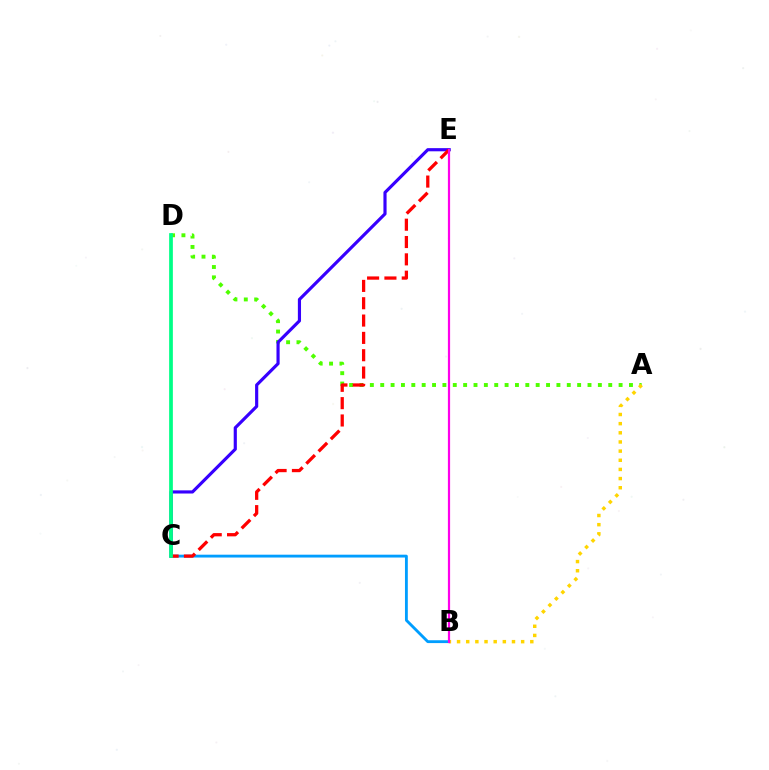{('B', 'C'): [{'color': '#009eff', 'line_style': 'solid', 'thickness': 2.05}], ('A', 'D'): [{'color': '#4fff00', 'line_style': 'dotted', 'thickness': 2.82}], ('C', 'E'): [{'color': '#3700ff', 'line_style': 'solid', 'thickness': 2.27}, {'color': '#ff0000', 'line_style': 'dashed', 'thickness': 2.35}], ('A', 'B'): [{'color': '#ffd500', 'line_style': 'dotted', 'thickness': 2.49}], ('B', 'E'): [{'color': '#ff00ed', 'line_style': 'solid', 'thickness': 1.59}], ('C', 'D'): [{'color': '#00ff86', 'line_style': 'solid', 'thickness': 2.68}]}